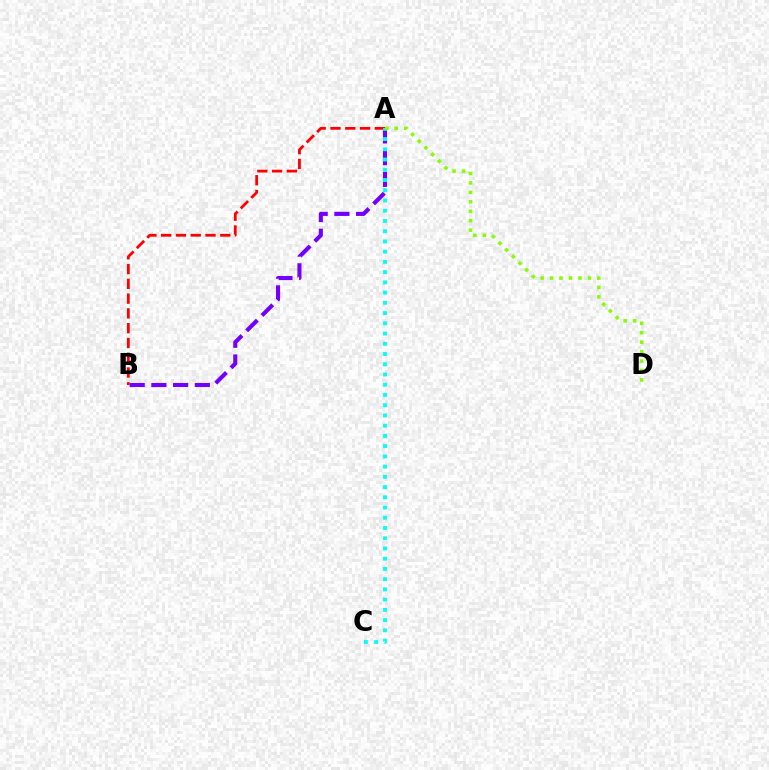{('A', 'B'): [{'color': '#ff0000', 'line_style': 'dashed', 'thickness': 2.01}, {'color': '#7200ff', 'line_style': 'dashed', 'thickness': 2.95}], ('A', 'C'): [{'color': '#00fff6', 'line_style': 'dotted', 'thickness': 2.78}], ('A', 'D'): [{'color': '#84ff00', 'line_style': 'dotted', 'thickness': 2.57}]}